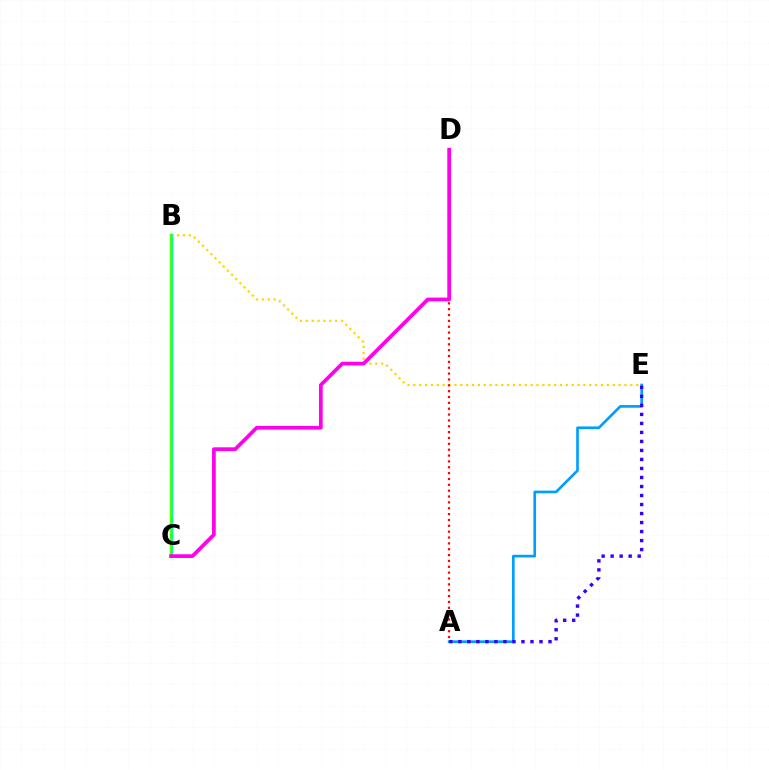{('B', 'E'): [{'color': '#ffd500', 'line_style': 'dotted', 'thickness': 1.59}], ('A', 'E'): [{'color': '#009eff', 'line_style': 'solid', 'thickness': 1.92}, {'color': '#3700ff', 'line_style': 'dotted', 'thickness': 2.45}], ('B', 'C'): [{'color': '#00ff86', 'line_style': 'solid', 'thickness': 2.51}, {'color': '#4fff00', 'line_style': 'solid', 'thickness': 1.52}], ('A', 'D'): [{'color': '#ff0000', 'line_style': 'dotted', 'thickness': 1.59}], ('C', 'D'): [{'color': '#ff00ed', 'line_style': 'solid', 'thickness': 2.67}]}